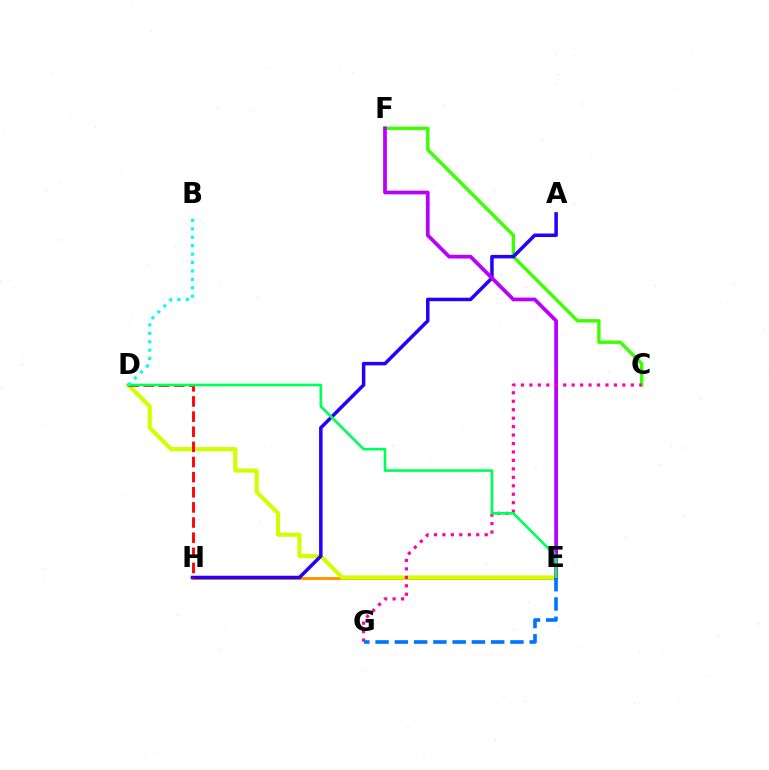{('C', 'F'): [{'color': '#3dff00', 'line_style': 'solid', 'thickness': 2.45}], ('E', 'H'): [{'color': '#ff9400', 'line_style': 'solid', 'thickness': 2.11}], ('D', 'E'): [{'color': '#d1ff00', 'line_style': 'solid', 'thickness': 2.97}, {'color': '#00ff5c', 'line_style': 'solid', 'thickness': 1.92}], ('A', 'H'): [{'color': '#2500ff', 'line_style': 'solid', 'thickness': 2.53}], ('E', 'F'): [{'color': '#b900ff', 'line_style': 'solid', 'thickness': 2.69}], ('D', 'H'): [{'color': '#ff0000', 'line_style': 'dashed', 'thickness': 2.06}], ('C', 'G'): [{'color': '#ff00ac', 'line_style': 'dotted', 'thickness': 2.3}], ('E', 'G'): [{'color': '#0074ff', 'line_style': 'dashed', 'thickness': 2.62}], ('B', 'D'): [{'color': '#00fff6', 'line_style': 'dotted', 'thickness': 2.29}]}